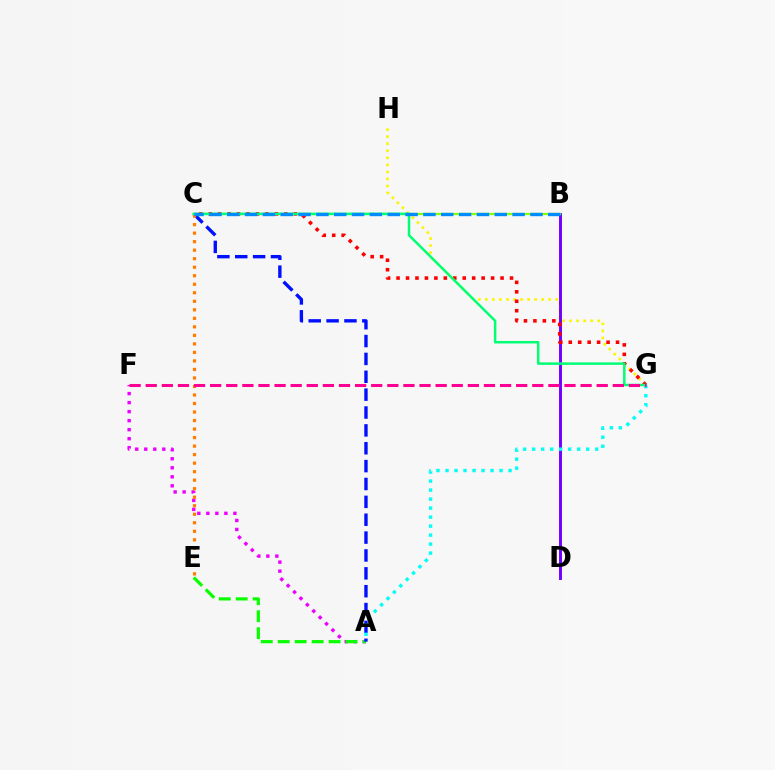{('A', 'F'): [{'color': '#ee00ff', 'line_style': 'dotted', 'thickness': 2.45}], ('G', 'H'): [{'color': '#fcf500', 'line_style': 'dotted', 'thickness': 1.91}], ('A', 'E'): [{'color': '#08ff00', 'line_style': 'dashed', 'thickness': 2.3}], ('B', 'D'): [{'color': '#7200ff', 'line_style': 'solid', 'thickness': 2.11}], ('B', 'C'): [{'color': '#84ff00', 'line_style': 'solid', 'thickness': 1.62}, {'color': '#008cff', 'line_style': 'dashed', 'thickness': 2.42}], ('C', 'G'): [{'color': '#ff0000', 'line_style': 'dotted', 'thickness': 2.57}, {'color': '#00ff74', 'line_style': 'solid', 'thickness': 1.79}], ('A', 'C'): [{'color': '#0010ff', 'line_style': 'dashed', 'thickness': 2.43}], ('C', 'E'): [{'color': '#ff7c00', 'line_style': 'dotted', 'thickness': 2.31}], ('A', 'G'): [{'color': '#00fff6', 'line_style': 'dotted', 'thickness': 2.45}], ('F', 'G'): [{'color': '#ff0094', 'line_style': 'dashed', 'thickness': 2.19}]}